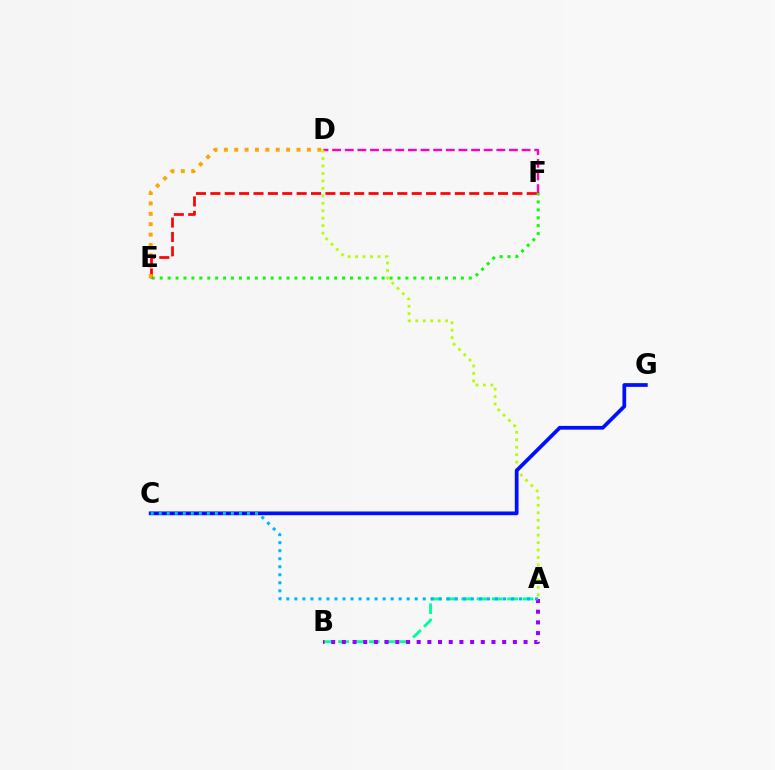{('E', 'F'): [{'color': '#08ff00', 'line_style': 'dotted', 'thickness': 2.15}, {'color': '#ff0000', 'line_style': 'dashed', 'thickness': 1.95}], ('A', 'B'): [{'color': '#00ff9d', 'line_style': 'dashed', 'thickness': 2.08}, {'color': '#9b00ff', 'line_style': 'dotted', 'thickness': 2.9}], ('D', 'F'): [{'color': '#ff00bd', 'line_style': 'dashed', 'thickness': 1.72}], ('A', 'D'): [{'color': '#b3ff00', 'line_style': 'dotted', 'thickness': 2.02}], ('C', 'G'): [{'color': '#0010ff', 'line_style': 'solid', 'thickness': 2.69}], ('A', 'C'): [{'color': '#00b5ff', 'line_style': 'dotted', 'thickness': 2.18}], ('D', 'E'): [{'color': '#ffa500', 'line_style': 'dotted', 'thickness': 2.82}]}